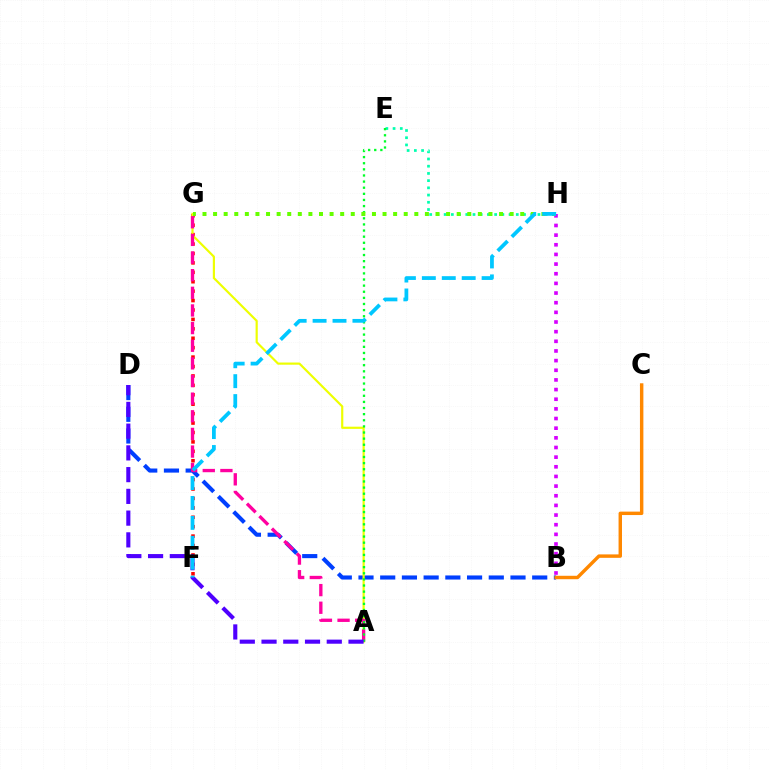{('B', 'H'): [{'color': '#d600ff', 'line_style': 'dotted', 'thickness': 2.62}], ('F', 'G'): [{'color': '#ff0000', 'line_style': 'dotted', 'thickness': 2.56}], ('B', 'D'): [{'color': '#003fff', 'line_style': 'dashed', 'thickness': 2.95}], ('A', 'G'): [{'color': '#eeff00', 'line_style': 'solid', 'thickness': 1.57}, {'color': '#ff00a0', 'line_style': 'dashed', 'thickness': 2.4}], ('E', 'H'): [{'color': '#00ffaf', 'line_style': 'dotted', 'thickness': 1.96}], ('A', 'E'): [{'color': '#00ff27', 'line_style': 'dotted', 'thickness': 1.66}], ('A', 'D'): [{'color': '#4f00ff', 'line_style': 'dashed', 'thickness': 2.95}], ('G', 'H'): [{'color': '#66ff00', 'line_style': 'dotted', 'thickness': 2.88}], ('F', 'H'): [{'color': '#00c7ff', 'line_style': 'dashed', 'thickness': 2.71}], ('B', 'C'): [{'color': '#ff8800', 'line_style': 'solid', 'thickness': 2.47}]}